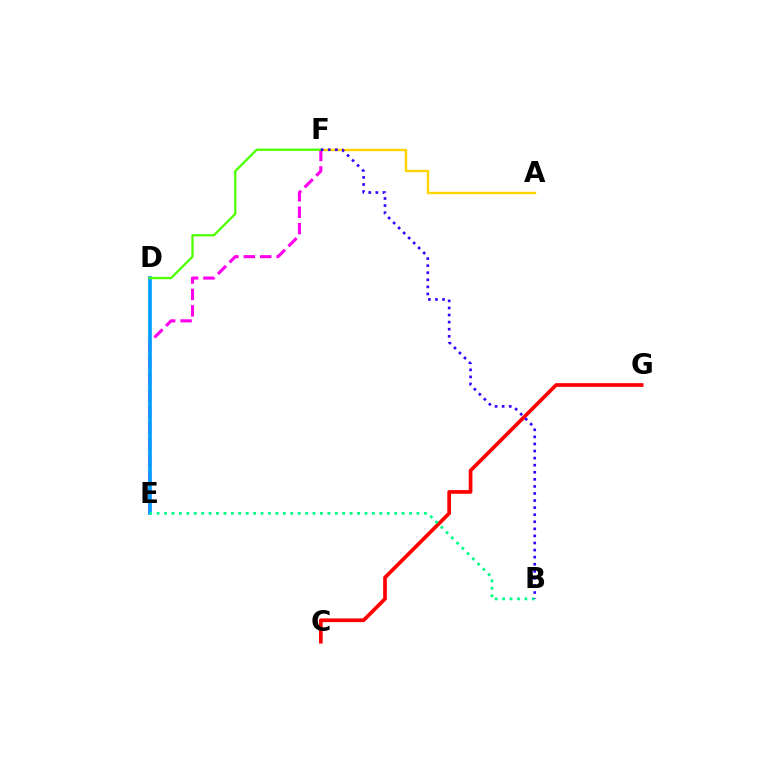{('A', 'F'): [{'color': '#ffd500', 'line_style': 'solid', 'thickness': 1.72}], ('E', 'F'): [{'color': '#ff00ed', 'line_style': 'dashed', 'thickness': 2.23}], ('C', 'G'): [{'color': '#ff0000', 'line_style': 'solid', 'thickness': 2.65}], ('D', 'E'): [{'color': '#009eff', 'line_style': 'solid', 'thickness': 2.63}], ('D', 'F'): [{'color': '#4fff00', 'line_style': 'solid', 'thickness': 1.66}], ('B', 'E'): [{'color': '#00ff86', 'line_style': 'dotted', 'thickness': 2.02}], ('B', 'F'): [{'color': '#3700ff', 'line_style': 'dotted', 'thickness': 1.92}]}